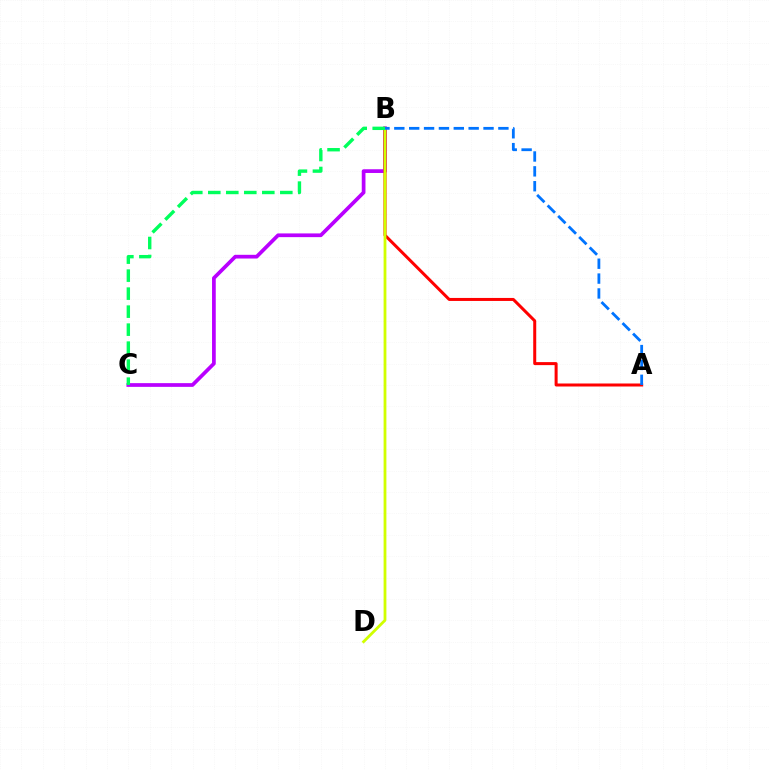{('B', 'C'): [{'color': '#b900ff', 'line_style': 'solid', 'thickness': 2.68}, {'color': '#00ff5c', 'line_style': 'dashed', 'thickness': 2.45}], ('A', 'B'): [{'color': '#ff0000', 'line_style': 'solid', 'thickness': 2.17}, {'color': '#0074ff', 'line_style': 'dashed', 'thickness': 2.02}], ('B', 'D'): [{'color': '#d1ff00', 'line_style': 'solid', 'thickness': 2.01}]}